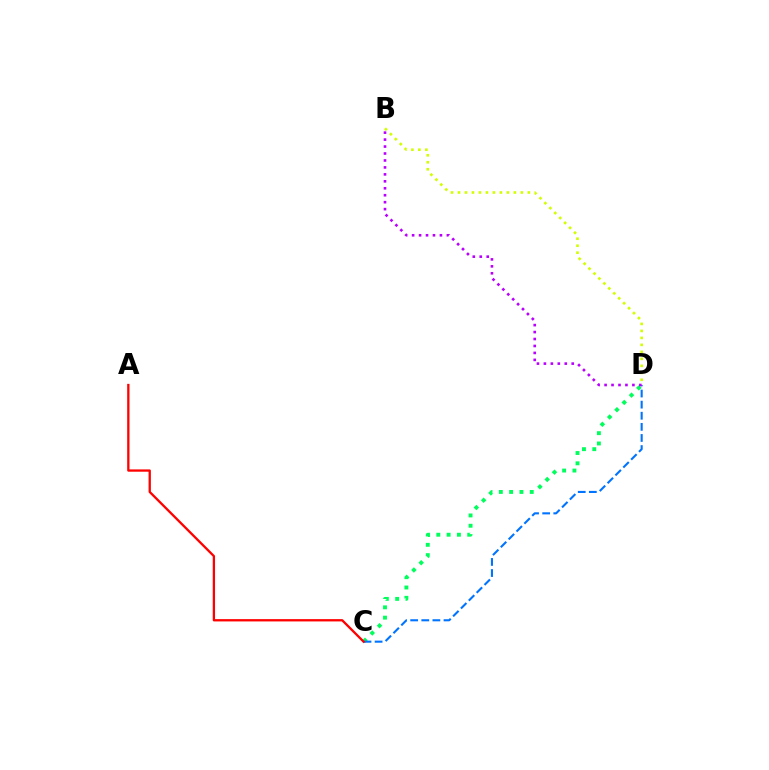{('C', 'D'): [{'color': '#00ff5c', 'line_style': 'dotted', 'thickness': 2.8}, {'color': '#0074ff', 'line_style': 'dashed', 'thickness': 1.51}], ('B', 'D'): [{'color': '#b900ff', 'line_style': 'dotted', 'thickness': 1.89}, {'color': '#d1ff00', 'line_style': 'dotted', 'thickness': 1.9}], ('A', 'C'): [{'color': '#ff0000', 'line_style': 'solid', 'thickness': 1.66}]}